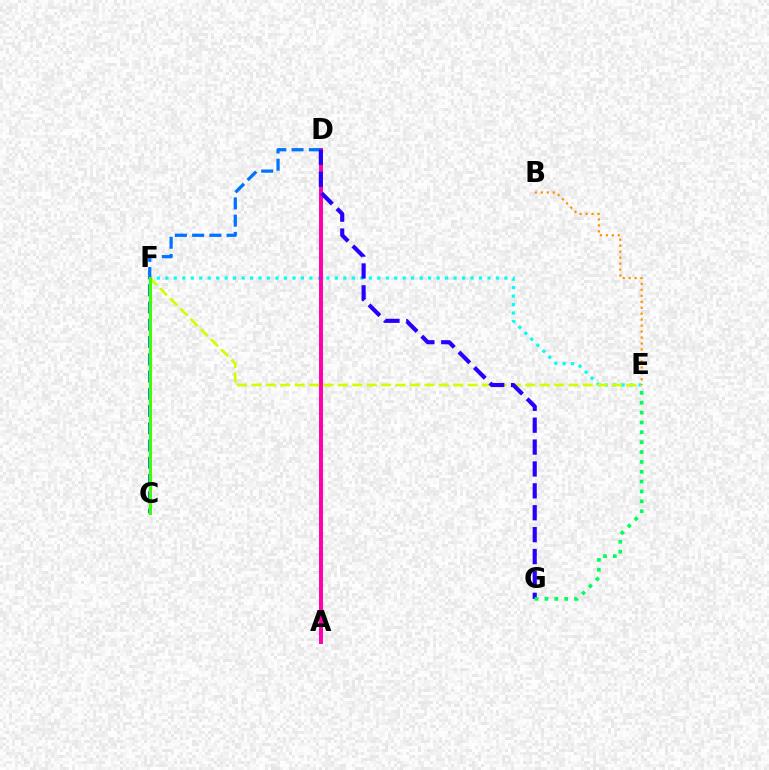{('E', 'F'): [{'color': '#00fff6', 'line_style': 'dotted', 'thickness': 2.3}, {'color': '#d1ff00', 'line_style': 'dashed', 'thickness': 1.96}], ('A', 'D'): [{'color': '#ff00ac', 'line_style': 'solid', 'thickness': 2.84}], ('B', 'E'): [{'color': '#ff9400', 'line_style': 'dotted', 'thickness': 1.62}], ('C', 'D'): [{'color': '#0074ff', 'line_style': 'dashed', 'thickness': 2.34}], ('C', 'F'): [{'color': '#ff0000', 'line_style': 'dashed', 'thickness': 1.83}, {'color': '#b900ff', 'line_style': 'dotted', 'thickness': 1.51}, {'color': '#3dff00', 'line_style': 'solid', 'thickness': 2.2}], ('D', 'G'): [{'color': '#2500ff', 'line_style': 'dashed', 'thickness': 2.97}], ('E', 'G'): [{'color': '#00ff5c', 'line_style': 'dotted', 'thickness': 2.68}]}